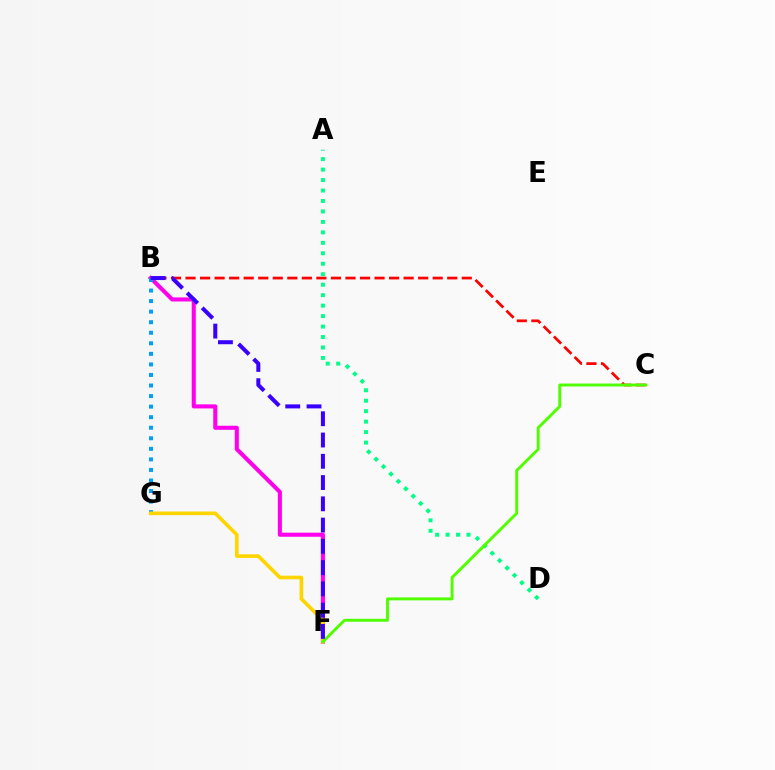{('B', 'F'): [{'color': '#ff00ed', 'line_style': 'solid', 'thickness': 2.93}, {'color': '#3700ff', 'line_style': 'dashed', 'thickness': 2.89}], ('B', 'C'): [{'color': '#ff0000', 'line_style': 'dashed', 'thickness': 1.98}], ('B', 'G'): [{'color': '#009eff', 'line_style': 'dotted', 'thickness': 2.87}], ('A', 'D'): [{'color': '#00ff86', 'line_style': 'dotted', 'thickness': 2.84}], ('F', 'G'): [{'color': '#ffd500', 'line_style': 'solid', 'thickness': 2.62}], ('C', 'F'): [{'color': '#4fff00', 'line_style': 'solid', 'thickness': 2.1}]}